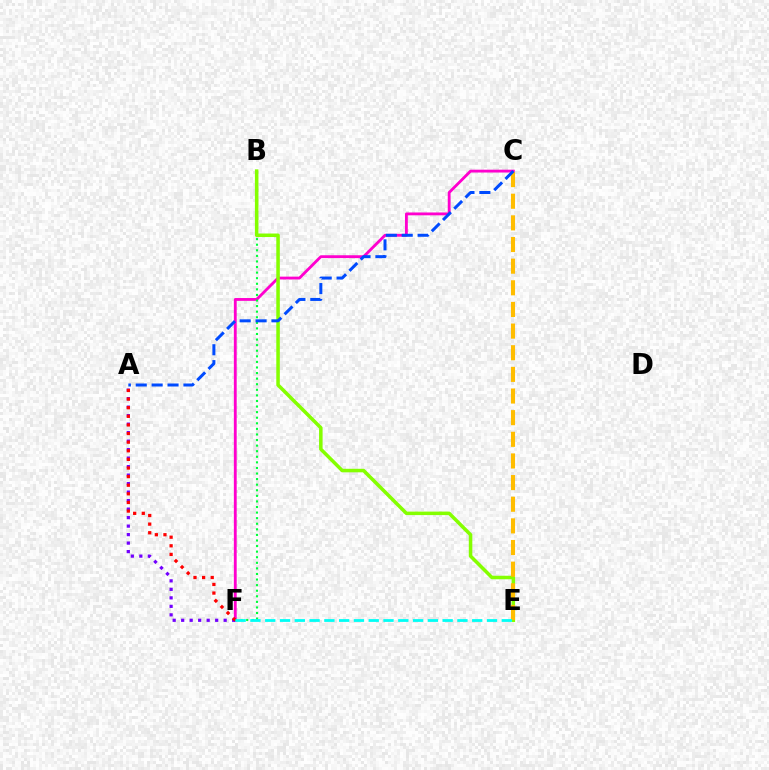{('C', 'F'): [{'color': '#ff00cf', 'line_style': 'solid', 'thickness': 2.04}], ('A', 'F'): [{'color': '#7200ff', 'line_style': 'dotted', 'thickness': 2.31}, {'color': '#ff0000', 'line_style': 'dotted', 'thickness': 2.34}], ('B', 'F'): [{'color': '#00ff39', 'line_style': 'dotted', 'thickness': 1.52}], ('B', 'E'): [{'color': '#84ff00', 'line_style': 'solid', 'thickness': 2.54}], ('C', 'E'): [{'color': '#ffbd00', 'line_style': 'dashed', 'thickness': 2.94}], ('A', 'C'): [{'color': '#004bff', 'line_style': 'dashed', 'thickness': 2.16}], ('E', 'F'): [{'color': '#00fff6', 'line_style': 'dashed', 'thickness': 2.01}]}